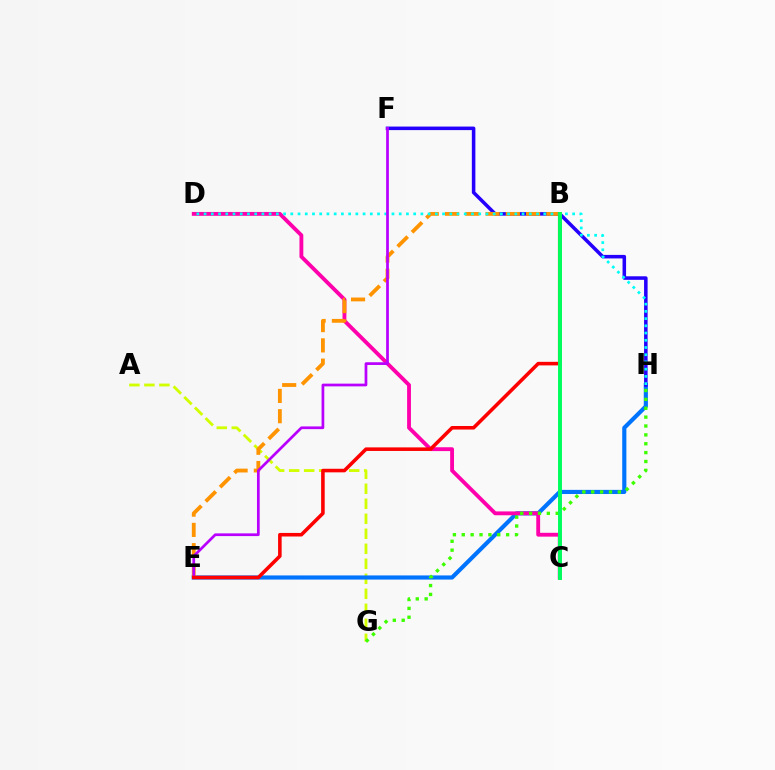{('A', 'G'): [{'color': '#d1ff00', 'line_style': 'dashed', 'thickness': 2.04}], ('E', 'H'): [{'color': '#0074ff', 'line_style': 'solid', 'thickness': 2.98}], ('C', 'D'): [{'color': '#ff00ac', 'line_style': 'solid', 'thickness': 2.77}], ('F', 'H'): [{'color': '#2500ff', 'line_style': 'solid', 'thickness': 2.55}], ('G', 'H'): [{'color': '#3dff00', 'line_style': 'dotted', 'thickness': 2.41}], ('B', 'E'): [{'color': '#ff9400', 'line_style': 'dashed', 'thickness': 2.75}, {'color': '#ff0000', 'line_style': 'solid', 'thickness': 2.57}], ('D', 'H'): [{'color': '#00fff6', 'line_style': 'dotted', 'thickness': 1.96}], ('E', 'F'): [{'color': '#b900ff', 'line_style': 'solid', 'thickness': 1.96}], ('B', 'C'): [{'color': '#00ff5c', 'line_style': 'solid', 'thickness': 2.84}]}